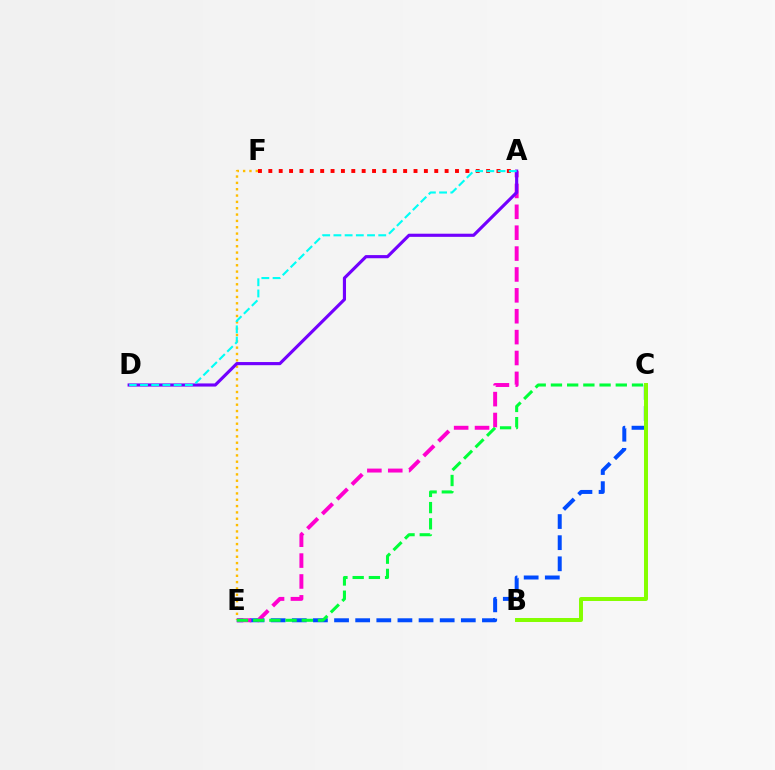{('A', 'F'): [{'color': '#ff0000', 'line_style': 'dotted', 'thickness': 2.82}], ('C', 'E'): [{'color': '#004bff', 'line_style': 'dashed', 'thickness': 2.87}, {'color': '#00ff39', 'line_style': 'dashed', 'thickness': 2.2}], ('B', 'C'): [{'color': '#84ff00', 'line_style': 'solid', 'thickness': 2.86}], ('E', 'F'): [{'color': '#ffbd00', 'line_style': 'dotted', 'thickness': 1.72}], ('A', 'E'): [{'color': '#ff00cf', 'line_style': 'dashed', 'thickness': 2.84}], ('A', 'D'): [{'color': '#7200ff', 'line_style': 'solid', 'thickness': 2.26}, {'color': '#00fff6', 'line_style': 'dashed', 'thickness': 1.52}]}